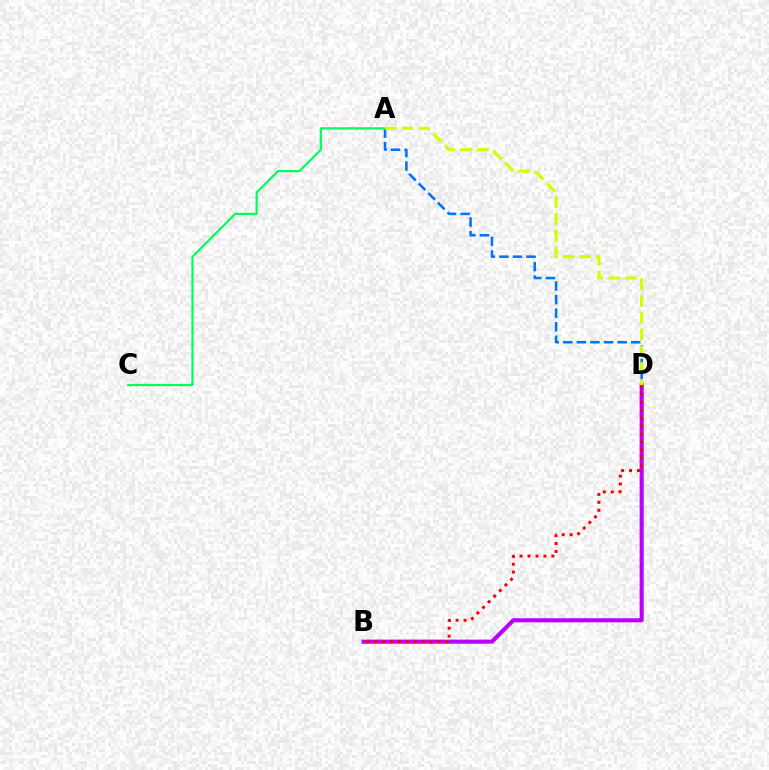{('B', 'D'): [{'color': '#b900ff', 'line_style': 'solid', 'thickness': 2.94}, {'color': '#ff0000', 'line_style': 'dotted', 'thickness': 2.16}], ('A', 'D'): [{'color': '#0074ff', 'line_style': 'dashed', 'thickness': 1.85}, {'color': '#d1ff00', 'line_style': 'dashed', 'thickness': 2.28}], ('A', 'C'): [{'color': '#00ff5c', 'line_style': 'solid', 'thickness': 1.6}]}